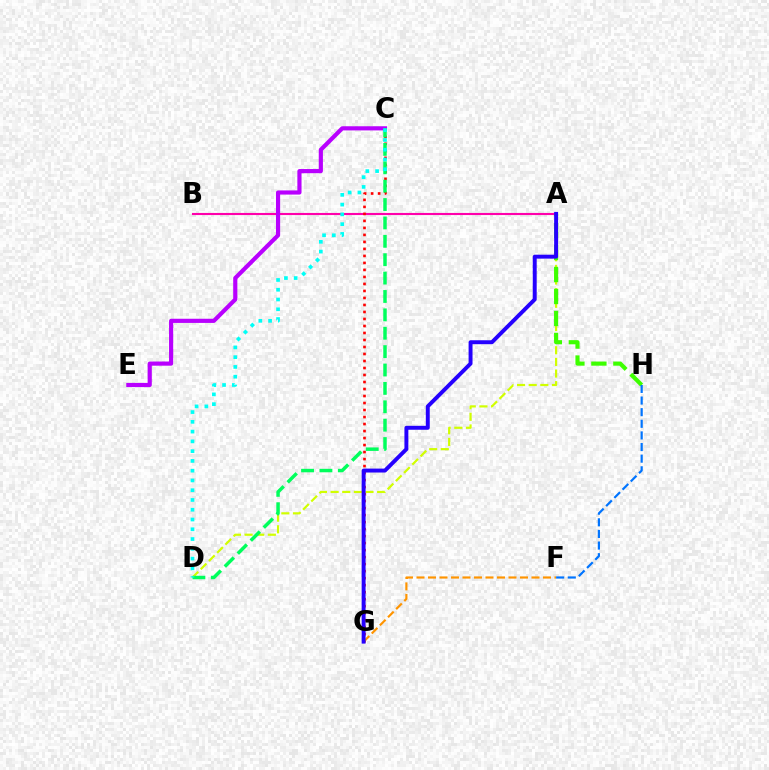{('A', 'B'): [{'color': '#ff00ac', 'line_style': 'solid', 'thickness': 1.52}], ('C', 'G'): [{'color': '#ff0000', 'line_style': 'dotted', 'thickness': 1.9}], ('A', 'D'): [{'color': '#d1ff00', 'line_style': 'dashed', 'thickness': 1.58}], ('C', 'E'): [{'color': '#b900ff', 'line_style': 'solid', 'thickness': 2.99}], ('A', 'H'): [{'color': '#3dff00', 'line_style': 'dashed', 'thickness': 2.99}], ('F', 'G'): [{'color': '#ff9400', 'line_style': 'dashed', 'thickness': 1.56}], ('C', 'D'): [{'color': '#00ff5c', 'line_style': 'dashed', 'thickness': 2.5}, {'color': '#00fff6', 'line_style': 'dotted', 'thickness': 2.65}], ('A', 'G'): [{'color': '#2500ff', 'line_style': 'solid', 'thickness': 2.83}], ('F', 'H'): [{'color': '#0074ff', 'line_style': 'dashed', 'thickness': 1.58}]}